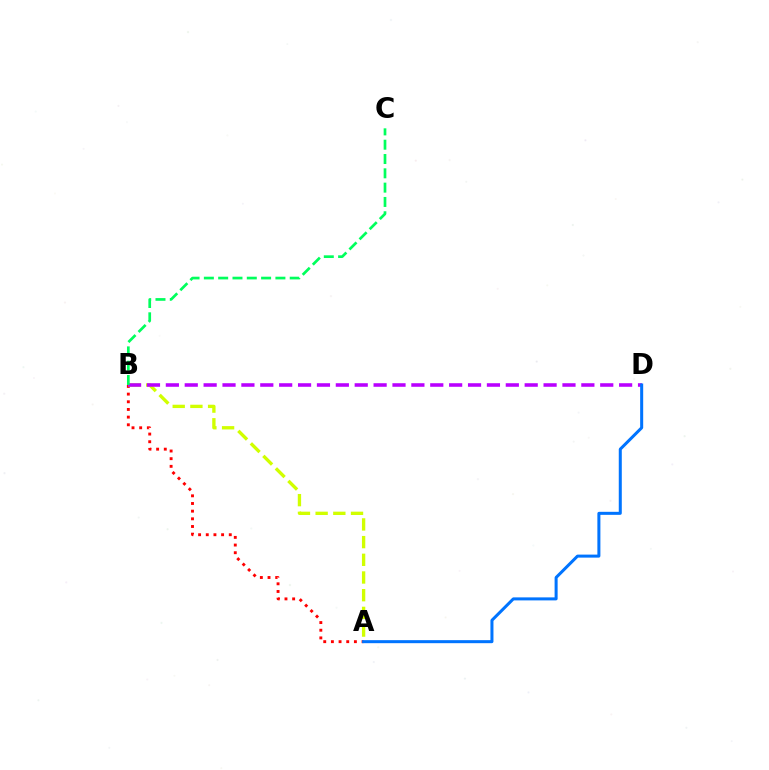{('A', 'B'): [{'color': '#ff0000', 'line_style': 'dotted', 'thickness': 2.08}, {'color': '#d1ff00', 'line_style': 'dashed', 'thickness': 2.4}], ('B', 'D'): [{'color': '#b900ff', 'line_style': 'dashed', 'thickness': 2.57}], ('A', 'D'): [{'color': '#0074ff', 'line_style': 'solid', 'thickness': 2.18}], ('B', 'C'): [{'color': '#00ff5c', 'line_style': 'dashed', 'thickness': 1.94}]}